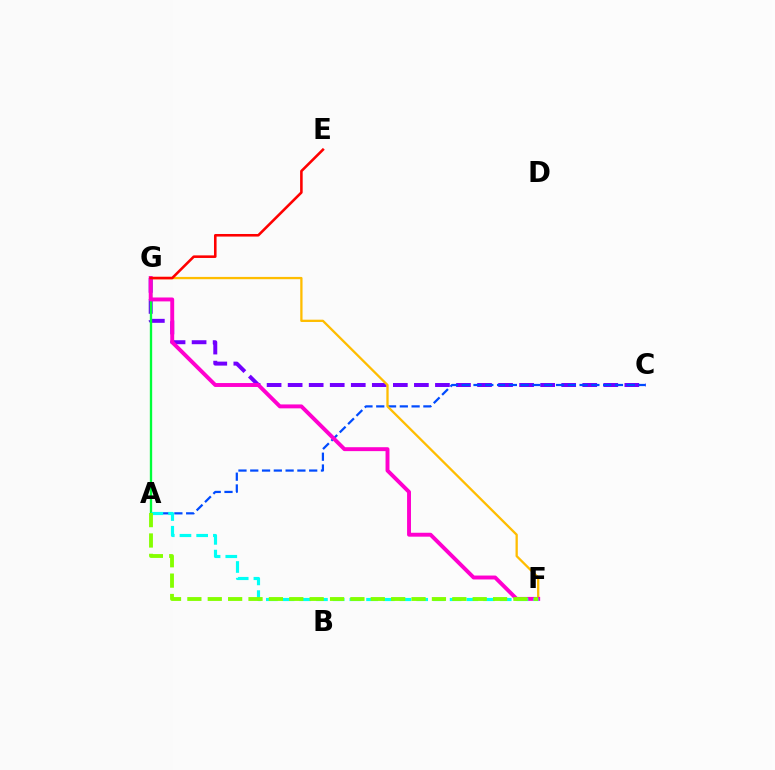{('C', 'G'): [{'color': '#7200ff', 'line_style': 'dashed', 'thickness': 2.86}], ('A', 'C'): [{'color': '#004bff', 'line_style': 'dashed', 'thickness': 1.6}], ('F', 'G'): [{'color': '#ffbd00', 'line_style': 'solid', 'thickness': 1.65}, {'color': '#ff00cf', 'line_style': 'solid', 'thickness': 2.82}], ('A', 'G'): [{'color': '#00ff39', 'line_style': 'solid', 'thickness': 1.68}], ('E', 'G'): [{'color': '#ff0000', 'line_style': 'solid', 'thickness': 1.86}], ('A', 'F'): [{'color': '#00fff6', 'line_style': 'dashed', 'thickness': 2.27}, {'color': '#84ff00', 'line_style': 'dashed', 'thickness': 2.77}]}